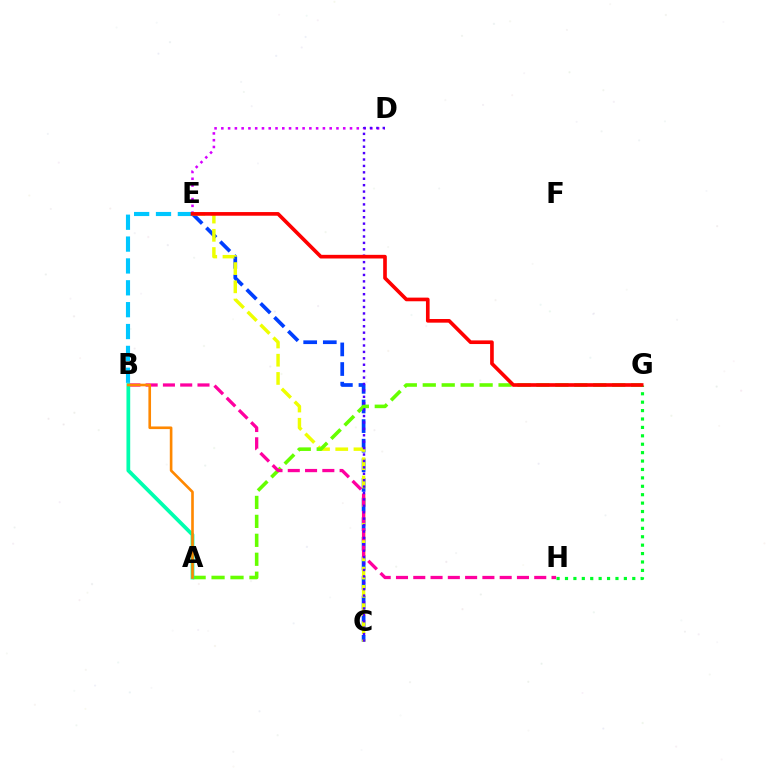{('D', 'E'): [{'color': '#d600ff', 'line_style': 'dotted', 'thickness': 1.84}], ('C', 'E'): [{'color': '#003fff', 'line_style': 'dashed', 'thickness': 2.66}, {'color': '#eeff00', 'line_style': 'dashed', 'thickness': 2.48}], ('G', 'H'): [{'color': '#00ff27', 'line_style': 'dotted', 'thickness': 2.29}], ('B', 'E'): [{'color': '#00c7ff', 'line_style': 'dashed', 'thickness': 2.97}], ('A', 'G'): [{'color': '#66ff00', 'line_style': 'dashed', 'thickness': 2.57}], ('B', 'H'): [{'color': '#ff00a0', 'line_style': 'dashed', 'thickness': 2.35}], ('C', 'D'): [{'color': '#4f00ff', 'line_style': 'dotted', 'thickness': 1.74}], ('E', 'G'): [{'color': '#ff0000', 'line_style': 'solid', 'thickness': 2.63}], ('A', 'B'): [{'color': '#00ffaf', 'line_style': 'solid', 'thickness': 2.7}, {'color': '#ff8800', 'line_style': 'solid', 'thickness': 1.9}]}